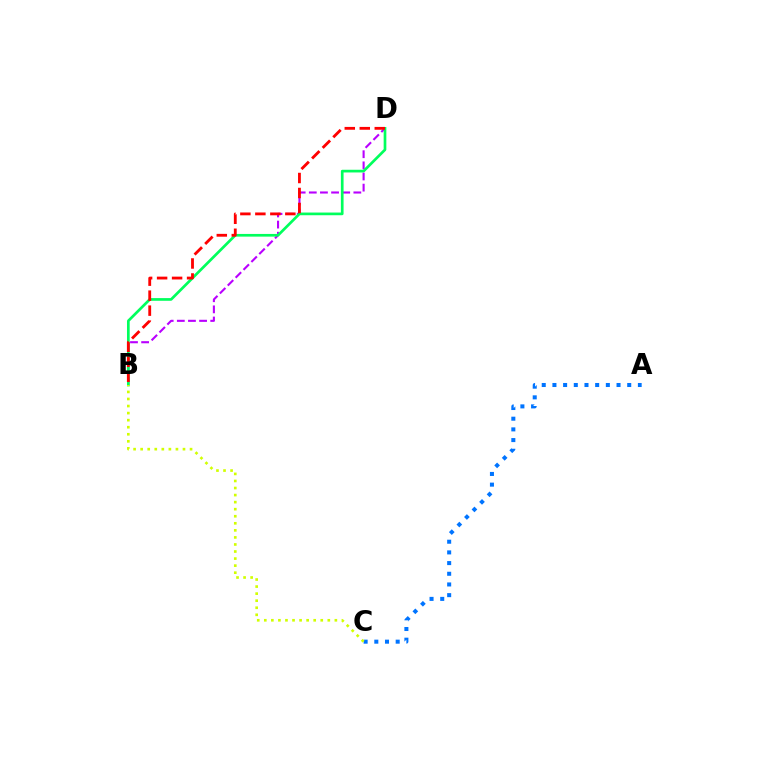{('B', 'D'): [{'color': '#b900ff', 'line_style': 'dashed', 'thickness': 1.51}, {'color': '#00ff5c', 'line_style': 'solid', 'thickness': 1.94}, {'color': '#ff0000', 'line_style': 'dashed', 'thickness': 2.04}], ('A', 'C'): [{'color': '#0074ff', 'line_style': 'dotted', 'thickness': 2.9}], ('B', 'C'): [{'color': '#d1ff00', 'line_style': 'dotted', 'thickness': 1.92}]}